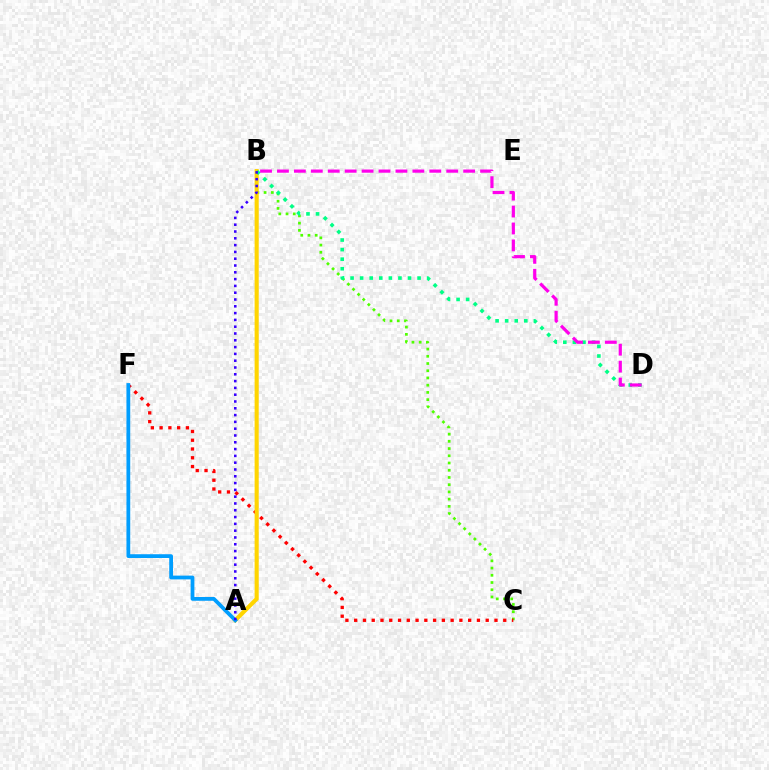{('B', 'C'): [{'color': '#4fff00', 'line_style': 'dotted', 'thickness': 1.96}], ('C', 'F'): [{'color': '#ff0000', 'line_style': 'dotted', 'thickness': 2.38}], ('A', 'B'): [{'color': '#ffd500', 'line_style': 'solid', 'thickness': 2.95}, {'color': '#3700ff', 'line_style': 'dotted', 'thickness': 1.85}], ('B', 'D'): [{'color': '#00ff86', 'line_style': 'dotted', 'thickness': 2.6}, {'color': '#ff00ed', 'line_style': 'dashed', 'thickness': 2.3}], ('A', 'F'): [{'color': '#009eff', 'line_style': 'solid', 'thickness': 2.72}]}